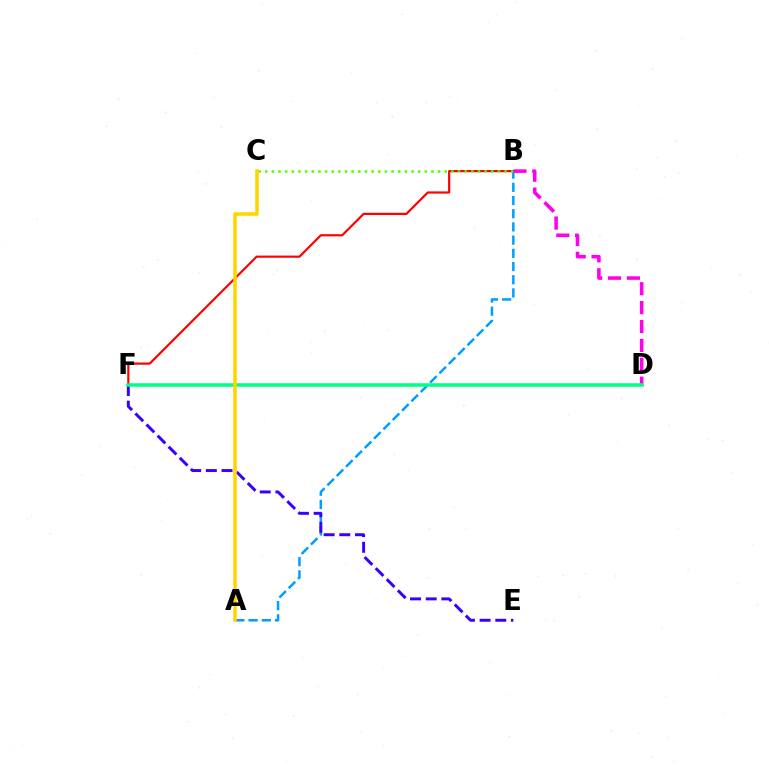{('B', 'F'): [{'color': '#ff0000', 'line_style': 'solid', 'thickness': 1.57}], ('A', 'B'): [{'color': '#009eff', 'line_style': 'dashed', 'thickness': 1.79}], ('B', 'C'): [{'color': '#4fff00', 'line_style': 'dotted', 'thickness': 1.81}], ('B', 'D'): [{'color': '#ff00ed', 'line_style': 'dashed', 'thickness': 2.57}], ('E', 'F'): [{'color': '#3700ff', 'line_style': 'dashed', 'thickness': 2.13}], ('D', 'F'): [{'color': '#00ff86', 'line_style': 'solid', 'thickness': 2.54}], ('A', 'C'): [{'color': '#ffd500', 'line_style': 'solid', 'thickness': 2.54}]}